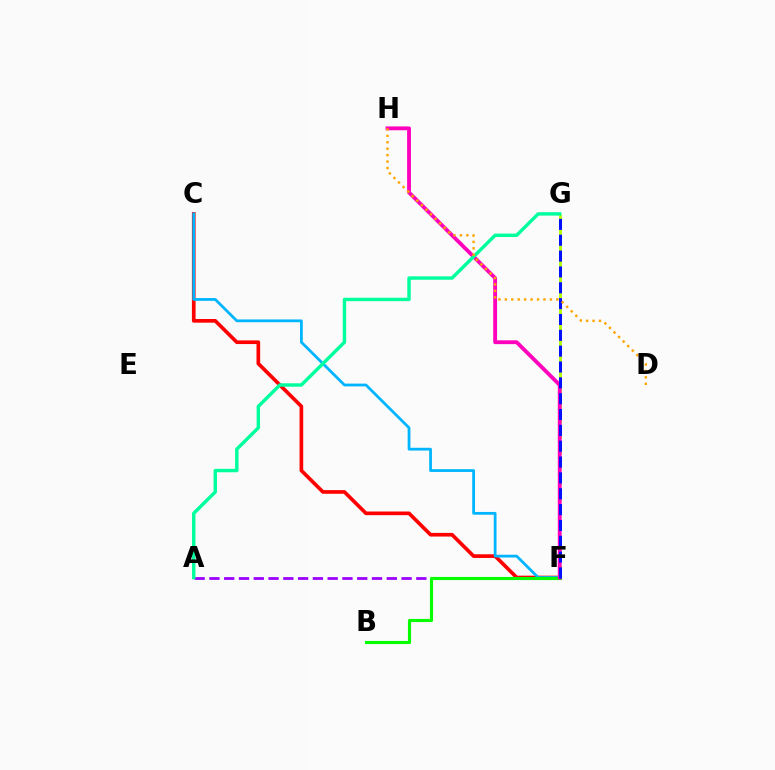{('A', 'F'): [{'color': '#9b00ff', 'line_style': 'dashed', 'thickness': 2.01}], ('C', 'F'): [{'color': '#ff0000', 'line_style': 'solid', 'thickness': 2.64}, {'color': '#00b5ff', 'line_style': 'solid', 'thickness': 1.99}], ('F', 'G'): [{'color': '#b3ff00', 'line_style': 'dashed', 'thickness': 2.08}, {'color': '#0010ff', 'line_style': 'dashed', 'thickness': 2.15}], ('B', 'F'): [{'color': '#08ff00', 'line_style': 'solid', 'thickness': 2.25}], ('F', 'H'): [{'color': '#ff00bd', 'line_style': 'solid', 'thickness': 2.76}], ('A', 'G'): [{'color': '#00ff9d', 'line_style': 'solid', 'thickness': 2.46}], ('D', 'H'): [{'color': '#ffa500', 'line_style': 'dotted', 'thickness': 1.75}]}